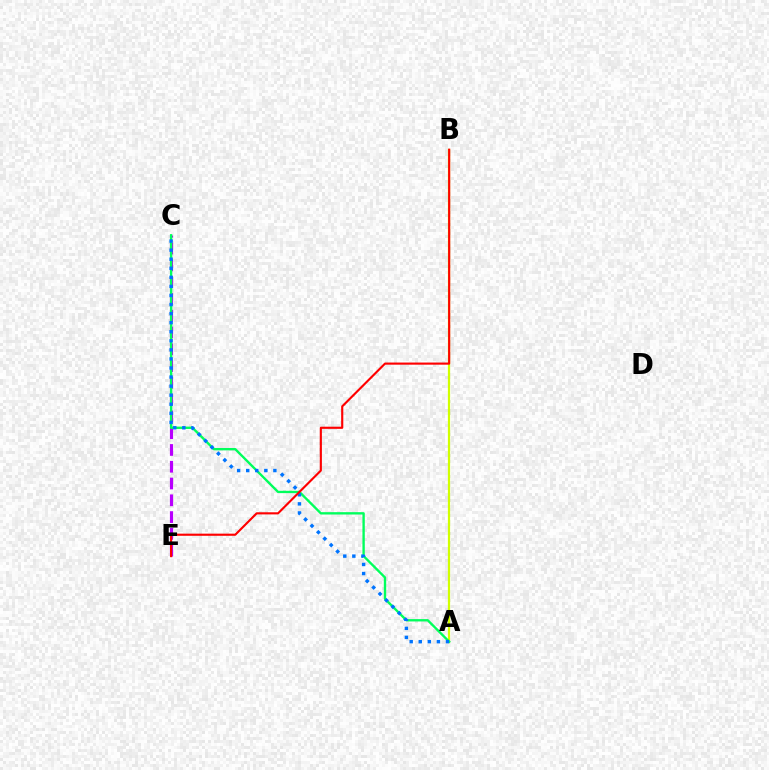{('C', 'E'): [{'color': '#b900ff', 'line_style': 'dashed', 'thickness': 2.28}], ('A', 'B'): [{'color': '#d1ff00', 'line_style': 'solid', 'thickness': 1.61}], ('A', 'C'): [{'color': '#00ff5c', 'line_style': 'solid', 'thickness': 1.7}, {'color': '#0074ff', 'line_style': 'dotted', 'thickness': 2.46}], ('B', 'E'): [{'color': '#ff0000', 'line_style': 'solid', 'thickness': 1.54}]}